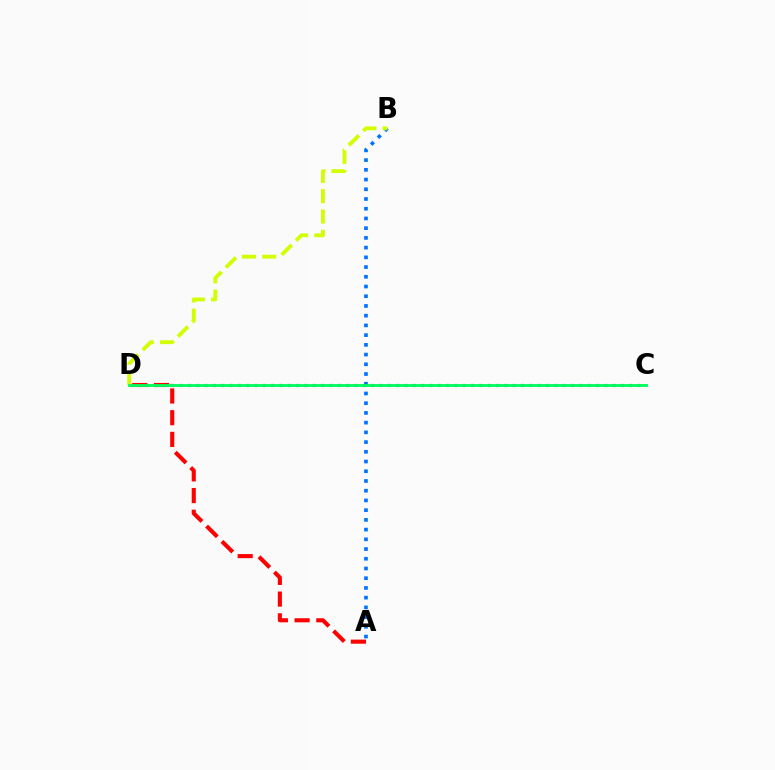{('A', 'B'): [{'color': '#0074ff', 'line_style': 'dotted', 'thickness': 2.64}], ('C', 'D'): [{'color': '#b900ff', 'line_style': 'dotted', 'thickness': 2.26}, {'color': '#00ff5c', 'line_style': 'solid', 'thickness': 2.04}], ('B', 'D'): [{'color': '#d1ff00', 'line_style': 'dashed', 'thickness': 2.76}], ('A', 'D'): [{'color': '#ff0000', 'line_style': 'dashed', 'thickness': 2.95}]}